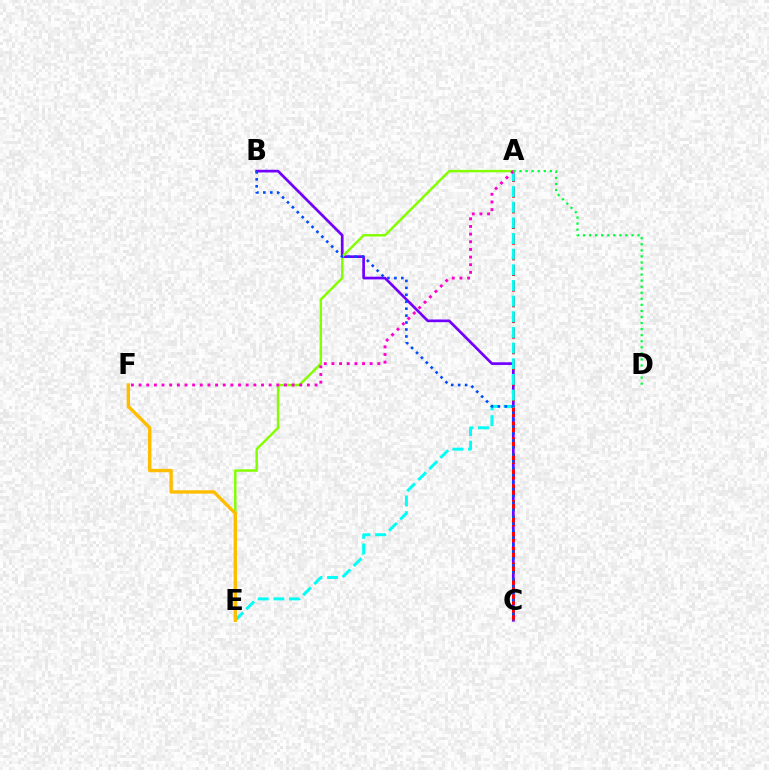{('B', 'C'): [{'color': '#7200ff', 'line_style': 'solid', 'thickness': 1.94}, {'color': '#004bff', 'line_style': 'dotted', 'thickness': 1.88}], ('A', 'C'): [{'color': '#ff0000', 'line_style': 'dashed', 'thickness': 2.13}], ('A', 'E'): [{'color': '#00fff6', 'line_style': 'dashed', 'thickness': 2.13}, {'color': '#84ff00', 'line_style': 'solid', 'thickness': 1.77}], ('E', 'F'): [{'color': '#ffbd00', 'line_style': 'solid', 'thickness': 2.44}], ('A', 'F'): [{'color': '#ff00cf', 'line_style': 'dotted', 'thickness': 2.08}], ('A', 'D'): [{'color': '#00ff39', 'line_style': 'dotted', 'thickness': 1.65}]}